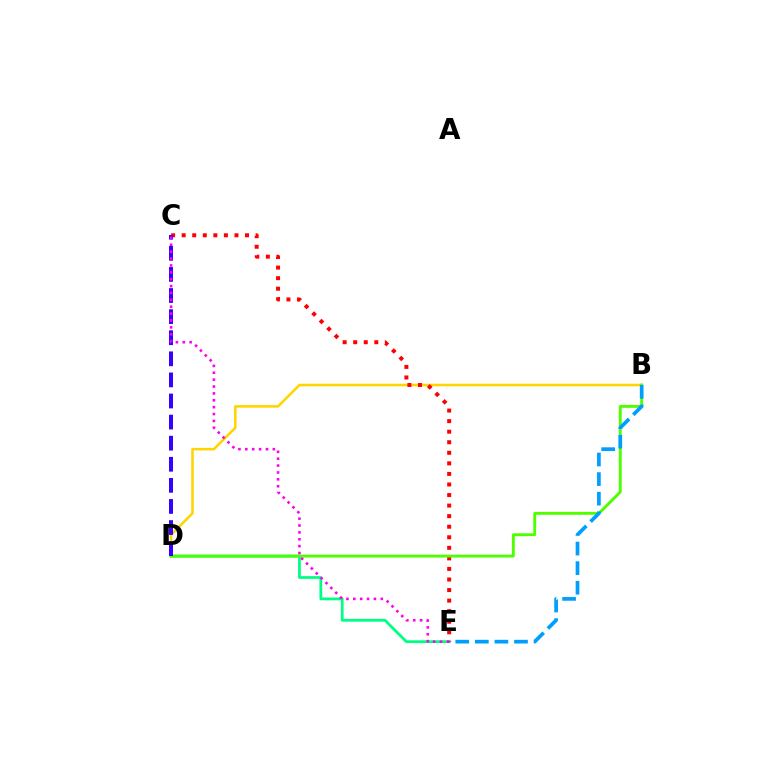{('D', 'E'): [{'color': '#00ff86', 'line_style': 'solid', 'thickness': 2.01}], ('B', 'D'): [{'color': '#ffd500', 'line_style': 'solid', 'thickness': 1.84}, {'color': '#4fff00', 'line_style': 'solid', 'thickness': 2.07}], ('C', 'E'): [{'color': '#ff0000', 'line_style': 'dotted', 'thickness': 2.87}, {'color': '#ff00ed', 'line_style': 'dotted', 'thickness': 1.87}], ('C', 'D'): [{'color': '#3700ff', 'line_style': 'dashed', 'thickness': 2.87}], ('B', 'E'): [{'color': '#009eff', 'line_style': 'dashed', 'thickness': 2.66}]}